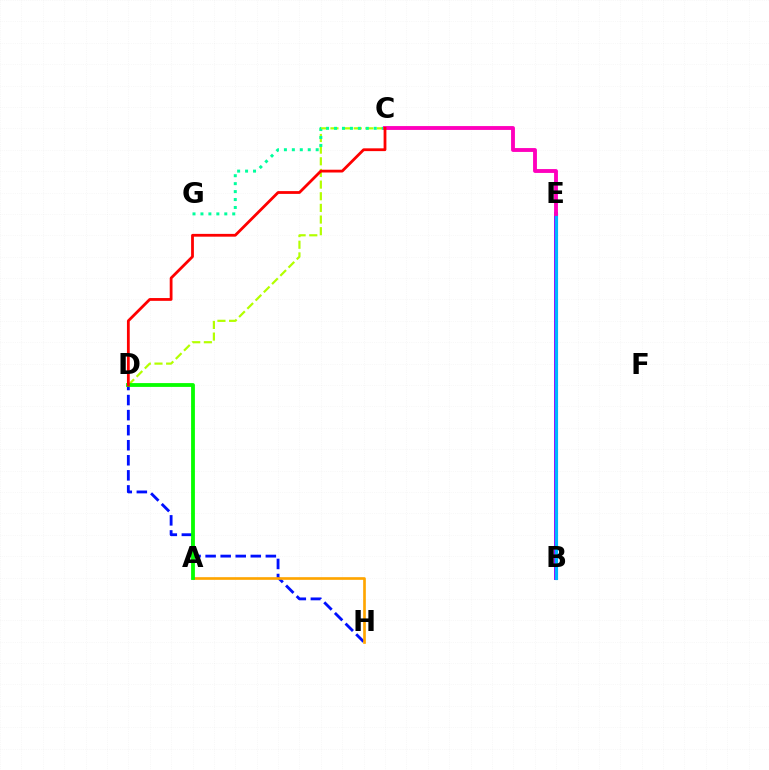{('C', 'D'): [{'color': '#b3ff00', 'line_style': 'dashed', 'thickness': 1.58}, {'color': '#ff0000', 'line_style': 'solid', 'thickness': 2.01}], ('D', 'H'): [{'color': '#0010ff', 'line_style': 'dashed', 'thickness': 2.05}], ('C', 'G'): [{'color': '#00ff9d', 'line_style': 'dotted', 'thickness': 2.16}], ('A', 'H'): [{'color': '#ffa500', 'line_style': 'solid', 'thickness': 1.92}], ('A', 'D'): [{'color': '#08ff00', 'line_style': 'solid', 'thickness': 2.75}], ('B', 'E'): [{'color': '#9b00ff', 'line_style': 'solid', 'thickness': 2.83}, {'color': '#00b5ff', 'line_style': 'solid', 'thickness': 2.26}], ('C', 'E'): [{'color': '#ff00bd', 'line_style': 'solid', 'thickness': 2.78}]}